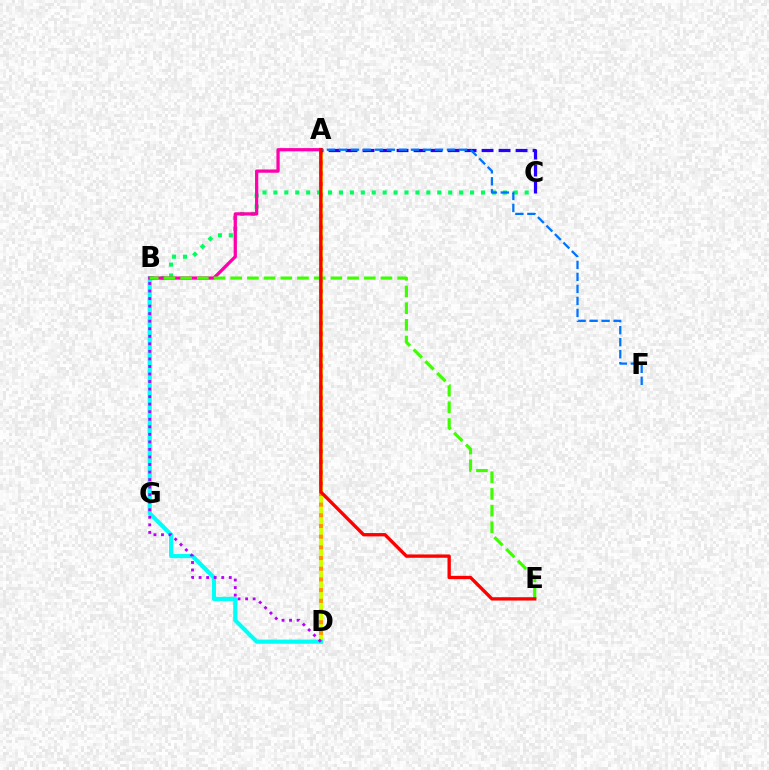{('A', 'D'): [{'color': '#d1ff00', 'line_style': 'solid', 'thickness': 2.93}, {'color': '#ff9400', 'line_style': 'dotted', 'thickness': 2.9}], ('B', 'D'): [{'color': '#00fff6', 'line_style': 'solid', 'thickness': 2.99}, {'color': '#b900ff', 'line_style': 'dotted', 'thickness': 2.05}], ('B', 'C'): [{'color': '#00ff5c', 'line_style': 'dotted', 'thickness': 2.97}], ('A', 'C'): [{'color': '#2500ff', 'line_style': 'dashed', 'thickness': 2.31}], ('A', 'B'): [{'color': '#ff00ac', 'line_style': 'solid', 'thickness': 2.34}], ('A', 'F'): [{'color': '#0074ff', 'line_style': 'dashed', 'thickness': 1.63}], ('B', 'E'): [{'color': '#3dff00', 'line_style': 'dashed', 'thickness': 2.27}], ('A', 'E'): [{'color': '#ff0000', 'line_style': 'solid', 'thickness': 2.4}]}